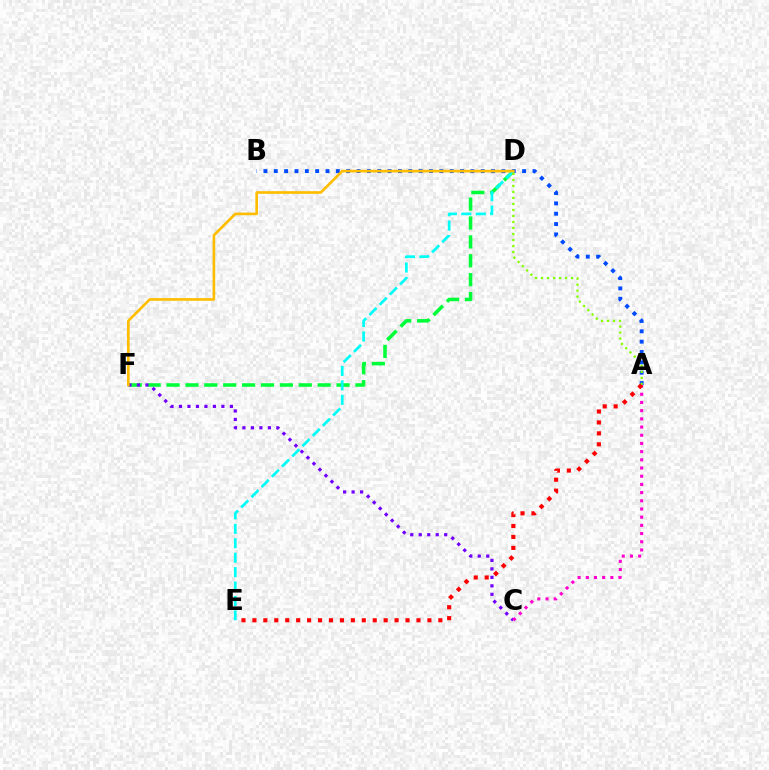{('A', 'B'): [{'color': '#004bff', 'line_style': 'dotted', 'thickness': 2.81}], ('D', 'F'): [{'color': '#00ff39', 'line_style': 'dashed', 'thickness': 2.57}, {'color': '#ffbd00', 'line_style': 'solid', 'thickness': 1.91}], ('D', 'E'): [{'color': '#00fff6', 'line_style': 'dashed', 'thickness': 1.96}], ('C', 'F'): [{'color': '#7200ff', 'line_style': 'dotted', 'thickness': 2.31}], ('A', 'D'): [{'color': '#84ff00', 'line_style': 'dotted', 'thickness': 1.63}], ('A', 'C'): [{'color': '#ff00cf', 'line_style': 'dotted', 'thickness': 2.23}], ('A', 'E'): [{'color': '#ff0000', 'line_style': 'dotted', 'thickness': 2.97}]}